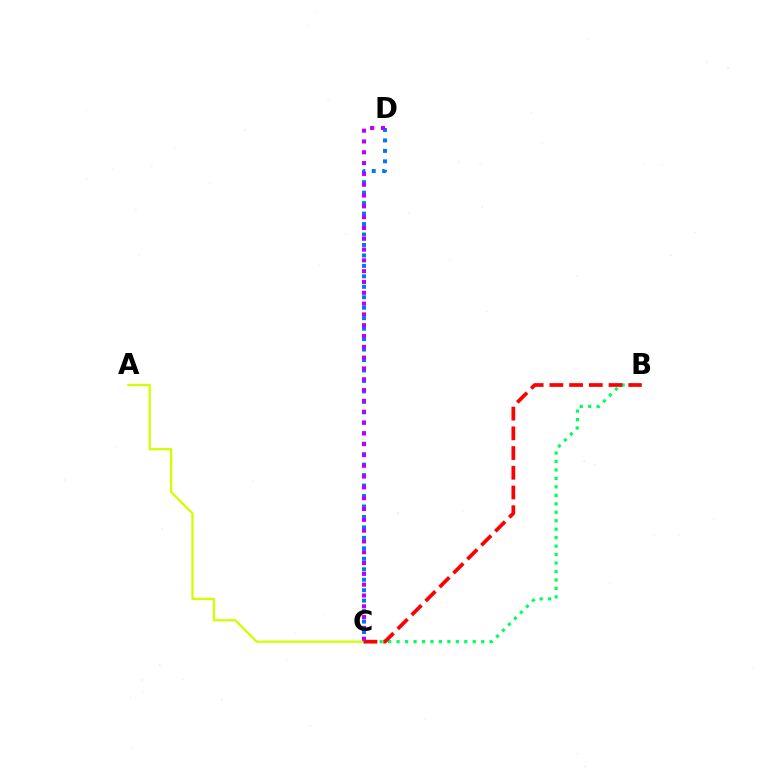{('C', 'D'): [{'color': '#0074ff', 'line_style': 'dotted', 'thickness': 2.84}, {'color': '#b900ff', 'line_style': 'dotted', 'thickness': 2.94}], ('A', 'C'): [{'color': '#d1ff00', 'line_style': 'solid', 'thickness': 1.65}], ('B', 'C'): [{'color': '#00ff5c', 'line_style': 'dotted', 'thickness': 2.3}, {'color': '#ff0000', 'line_style': 'dashed', 'thickness': 2.68}]}